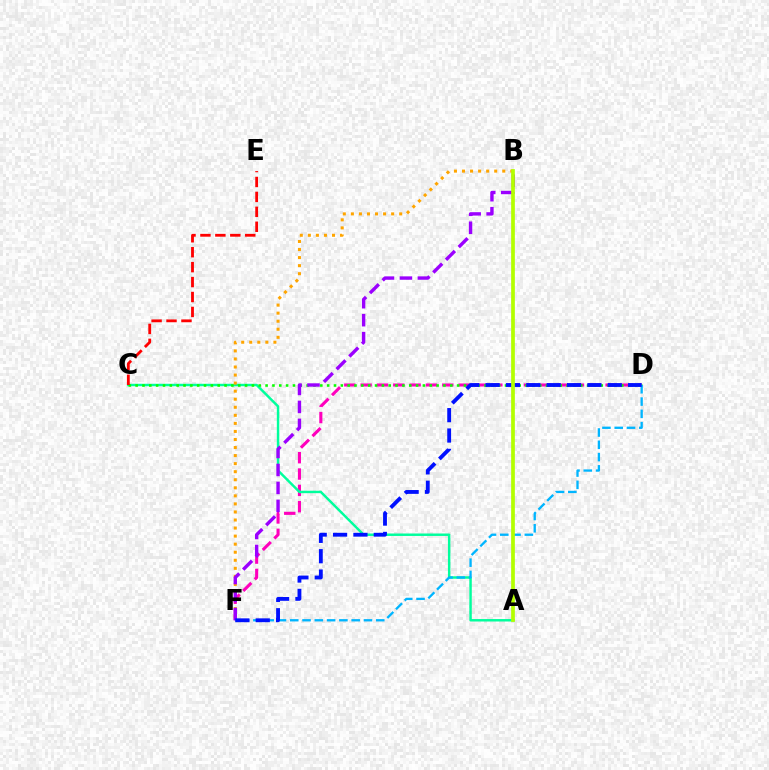{('D', 'F'): [{'color': '#ff00bd', 'line_style': 'dashed', 'thickness': 2.22}, {'color': '#00b5ff', 'line_style': 'dashed', 'thickness': 1.67}, {'color': '#0010ff', 'line_style': 'dashed', 'thickness': 2.77}], ('A', 'C'): [{'color': '#00ff9d', 'line_style': 'solid', 'thickness': 1.77}], ('C', 'D'): [{'color': '#08ff00', 'line_style': 'dotted', 'thickness': 1.86}], ('B', 'F'): [{'color': '#ffa500', 'line_style': 'dotted', 'thickness': 2.19}, {'color': '#9b00ff', 'line_style': 'dashed', 'thickness': 2.44}], ('A', 'B'): [{'color': '#b3ff00', 'line_style': 'solid', 'thickness': 2.67}], ('C', 'E'): [{'color': '#ff0000', 'line_style': 'dashed', 'thickness': 2.03}]}